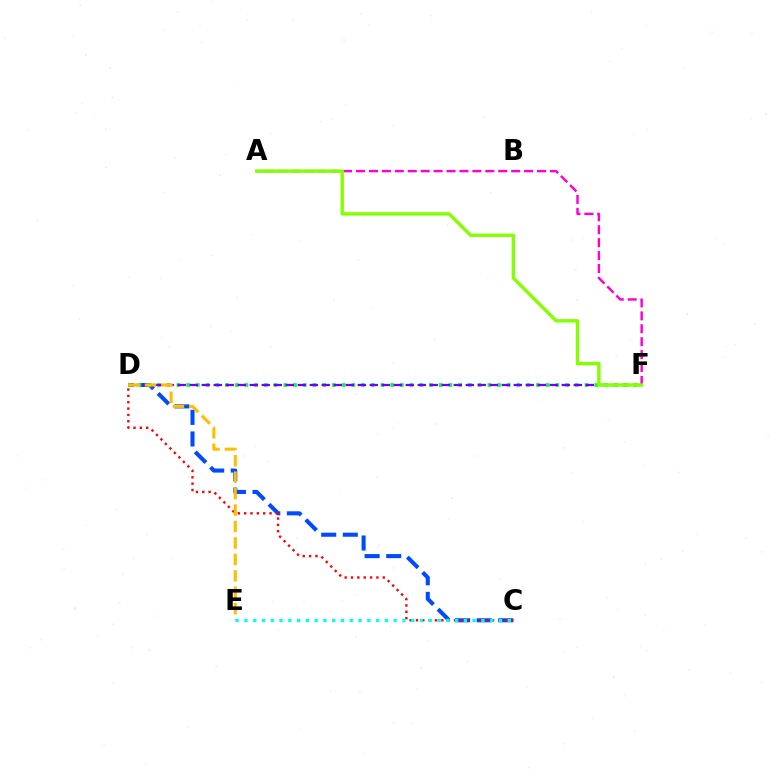{('C', 'D'): [{'color': '#004bff', 'line_style': 'dashed', 'thickness': 2.93}, {'color': '#ff0000', 'line_style': 'dotted', 'thickness': 1.72}], ('D', 'F'): [{'color': '#00ff39', 'line_style': 'dotted', 'thickness': 2.64}, {'color': '#7200ff', 'line_style': 'dashed', 'thickness': 1.63}], ('D', 'E'): [{'color': '#ffbd00', 'line_style': 'dashed', 'thickness': 2.23}], ('A', 'F'): [{'color': '#ff00cf', 'line_style': 'dashed', 'thickness': 1.76}, {'color': '#84ff00', 'line_style': 'solid', 'thickness': 2.44}], ('C', 'E'): [{'color': '#00fff6', 'line_style': 'dotted', 'thickness': 2.38}]}